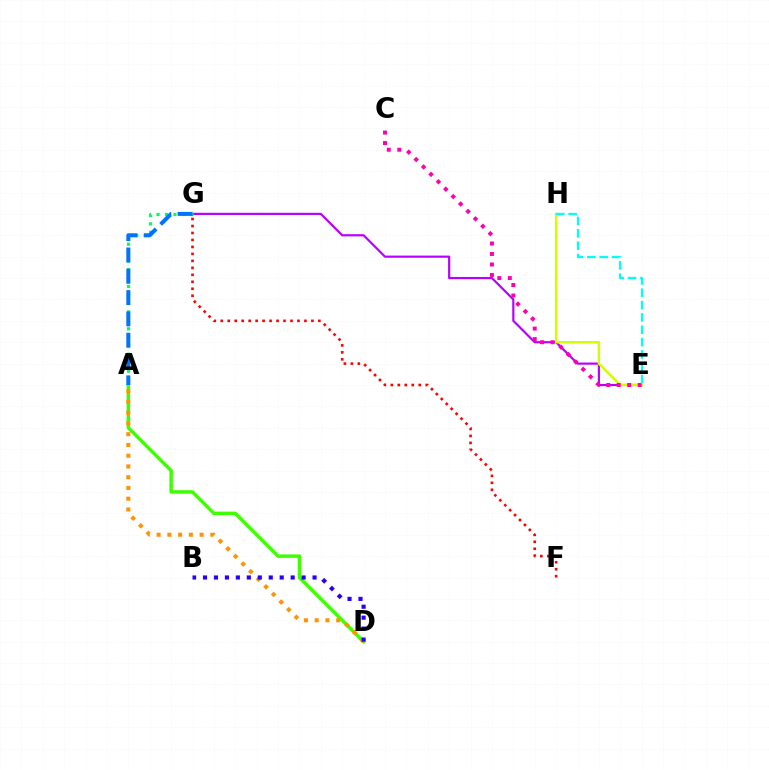{('A', 'D'): [{'color': '#3dff00', 'line_style': 'solid', 'thickness': 2.48}, {'color': '#ff9400', 'line_style': 'dotted', 'thickness': 2.92}], ('E', 'G'): [{'color': '#b900ff', 'line_style': 'solid', 'thickness': 1.58}], ('A', 'G'): [{'color': '#00ff5c', 'line_style': 'dotted', 'thickness': 2.3}, {'color': '#0074ff', 'line_style': 'dashed', 'thickness': 2.9}], ('B', 'D'): [{'color': '#2500ff', 'line_style': 'dotted', 'thickness': 2.98}], ('F', 'G'): [{'color': '#ff0000', 'line_style': 'dotted', 'thickness': 1.89}], ('E', 'H'): [{'color': '#d1ff00', 'line_style': 'solid', 'thickness': 1.76}, {'color': '#00fff6', 'line_style': 'dashed', 'thickness': 1.68}], ('C', 'E'): [{'color': '#ff00ac', 'line_style': 'dotted', 'thickness': 2.85}]}